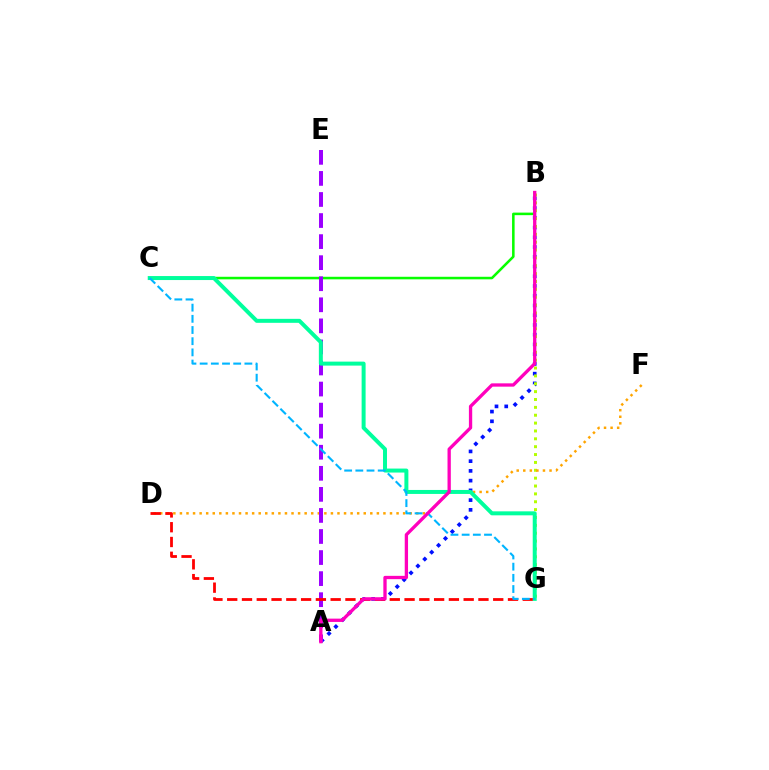{('B', 'C'): [{'color': '#08ff00', 'line_style': 'solid', 'thickness': 1.83}], ('A', 'B'): [{'color': '#0010ff', 'line_style': 'dotted', 'thickness': 2.65}, {'color': '#ff00bd', 'line_style': 'solid', 'thickness': 2.38}], ('B', 'G'): [{'color': '#b3ff00', 'line_style': 'dotted', 'thickness': 2.14}], ('D', 'F'): [{'color': '#ffa500', 'line_style': 'dotted', 'thickness': 1.78}], ('A', 'E'): [{'color': '#9b00ff', 'line_style': 'dashed', 'thickness': 2.86}], ('D', 'G'): [{'color': '#ff0000', 'line_style': 'dashed', 'thickness': 2.01}], ('C', 'G'): [{'color': '#00ff9d', 'line_style': 'solid', 'thickness': 2.87}, {'color': '#00b5ff', 'line_style': 'dashed', 'thickness': 1.52}]}